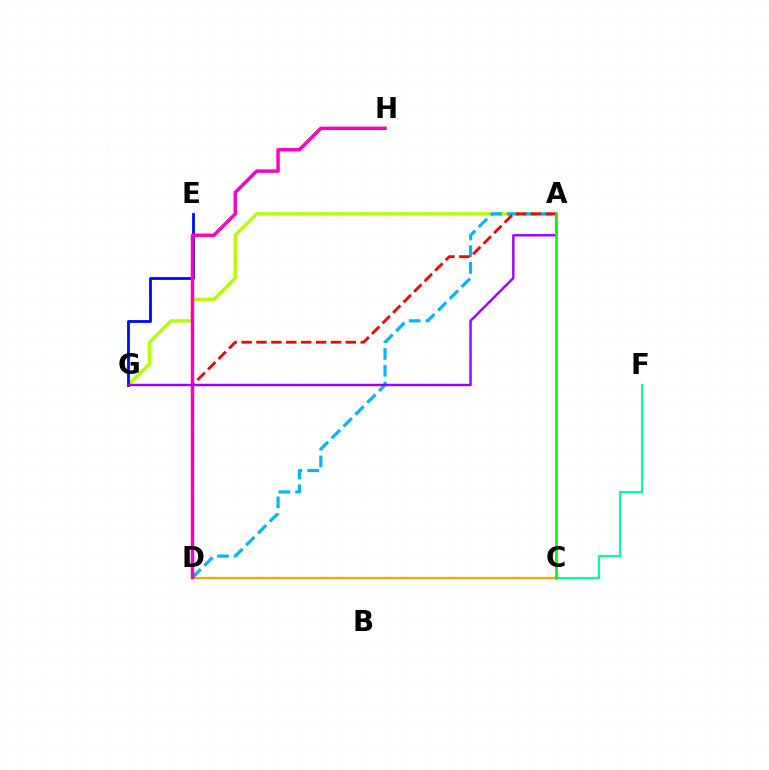{('C', 'D'): [{'color': '#ffa500', 'line_style': 'solid', 'thickness': 1.61}], ('A', 'G'): [{'color': '#b3ff00', 'line_style': 'solid', 'thickness': 2.46}, {'color': '#9b00ff', 'line_style': 'solid', 'thickness': 1.74}], ('E', 'G'): [{'color': '#0010ff', 'line_style': 'solid', 'thickness': 2.05}], ('A', 'D'): [{'color': '#00b5ff', 'line_style': 'dashed', 'thickness': 2.28}, {'color': '#ff0000', 'line_style': 'dashed', 'thickness': 2.02}], ('C', 'F'): [{'color': '#00ff9d', 'line_style': 'solid', 'thickness': 1.56}], ('D', 'H'): [{'color': '#ff00bd', 'line_style': 'solid', 'thickness': 2.49}], ('A', 'C'): [{'color': '#08ff00', 'line_style': 'solid', 'thickness': 1.96}]}